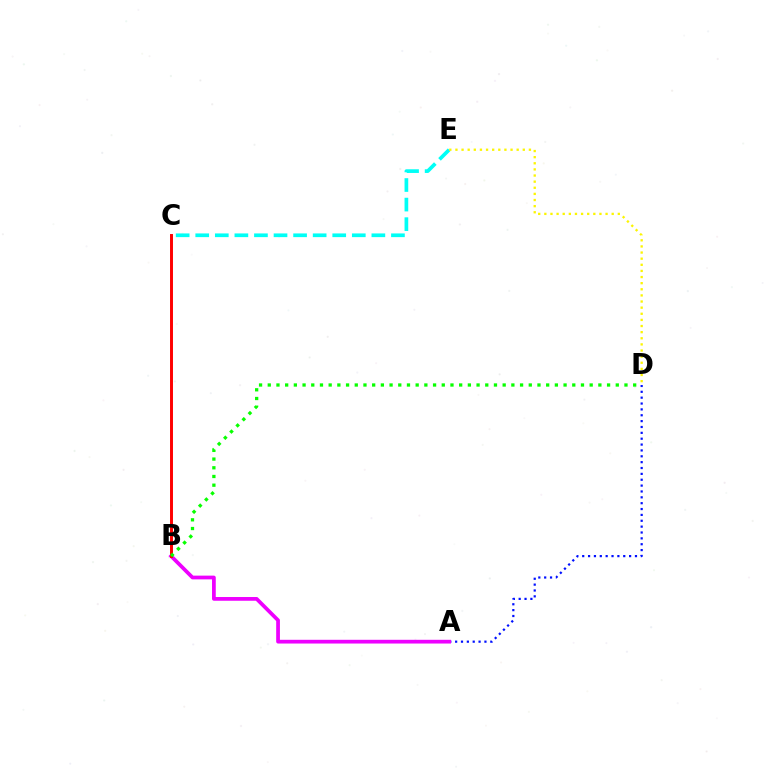{('A', 'D'): [{'color': '#0010ff', 'line_style': 'dotted', 'thickness': 1.59}], ('A', 'B'): [{'color': '#ee00ff', 'line_style': 'solid', 'thickness': 2.69}], ('B', 'C'): [{'color': '#ff0000', 'line_style': 'solid', 'thickness': 2.13}], ('B', 'D'): [{'color': '#08ff00', 'line_style': 'dotted', 'thickness': 2.36}], ('C', 'E'): [{'color': '#00fff6', 'line_style': 'dashed', 'thickness': 2.66}], ('D', 'E'): [{'color': '#fcf500', 'line_style': 'dotted', 'thickness': 1.66}]}